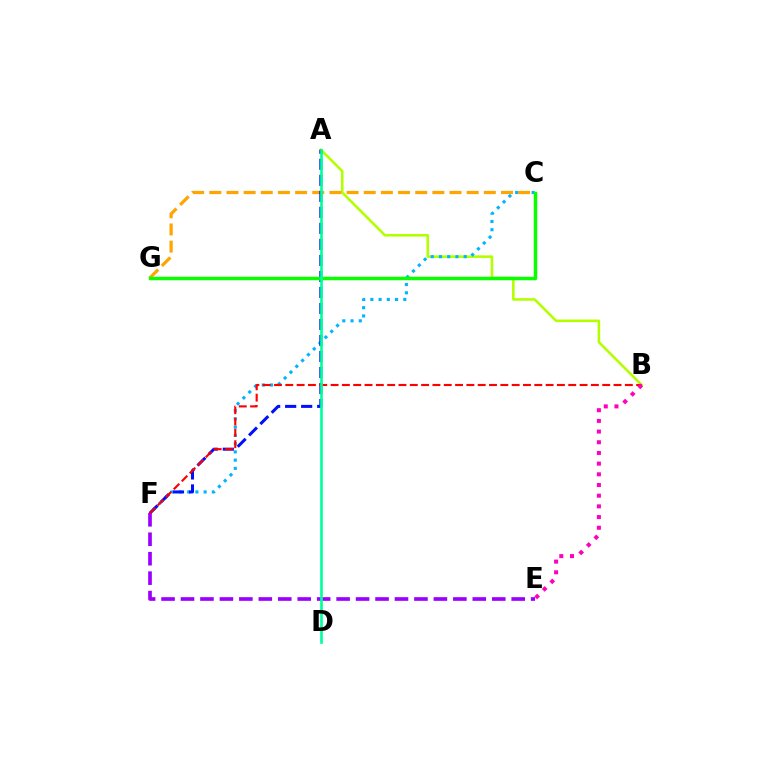{('A', 'B'): [{'color': '#b3ff00', 'line_style': 'solid', 'thickness': 1.86}], ('C', 'F'): [{'color': '#00b5ff', 'line_style': 'dotted', 'thickness': 2.24}], ('C', 'G'): [{'color': '#ffa500', 'line_style': 'dashed', 'thickness': 2.33}, {'color': '#08ff00', 'line_style': 'solid', 'thickness': 2.49}], ('A', 'F'): [{'color': '#0010ff', 'line_style': 'dashed', 'thickness': 2.18}], ('E', 'F'): [{'color': '#9b00ff', 'line_style': 'dashed', 'thickness': 2.64}], ('B', 'F'): [{'color': '#ff0000', 'line_style': 'dashed', 'thickness': 1.54}], ('B', 'E'): [{'color': '#ff00bd', 'line_style': 'dotted', 'thickness': 2.9}], ('A', 'D'): [{'color': '#00ff9d', 'line_style': 'solid', 'thickness': 1.92}]}